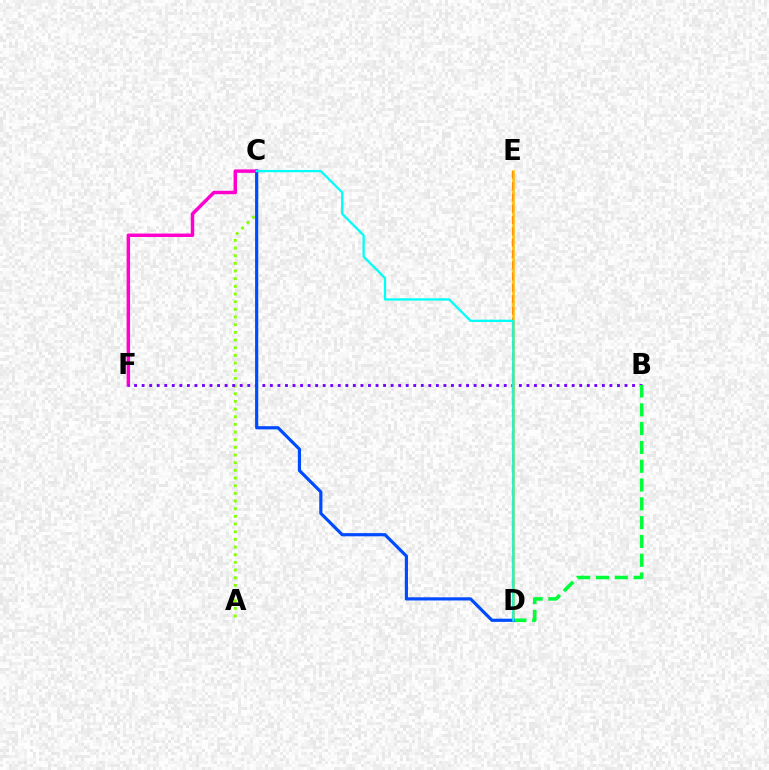{('C', 'F'): [{'color': '#ff00cf', 'line_style': 'solid', 'thickness': 2.49}], ('D', 'E'): [{'color': '#ff0000', 'line_style': 'dashed', 'thickness': 1.54}, {'color': '#ffbd00', 'line_style': 'solid', 'thickness': 1.83}], ('A', 'C'): [{'color': '#84ff00', 'line_style': 'dotted', 'thickness': 2.08}], ('B', 'F'): [{'color': '#7200ff', 'line_style': 'dotted', 'thickness': 2.05}], ('B', 'D'): [{'color': '#00ff39', 'line_style': 'dashed', 'thickness': 2.55}], ('C', 'D'): [{'color': '#004bff', 'line_style': 'solid', 'thickness': 2.29}, {'color': '#00fff6', 'line_style': 'solid', 'thickness': 1.65}]}